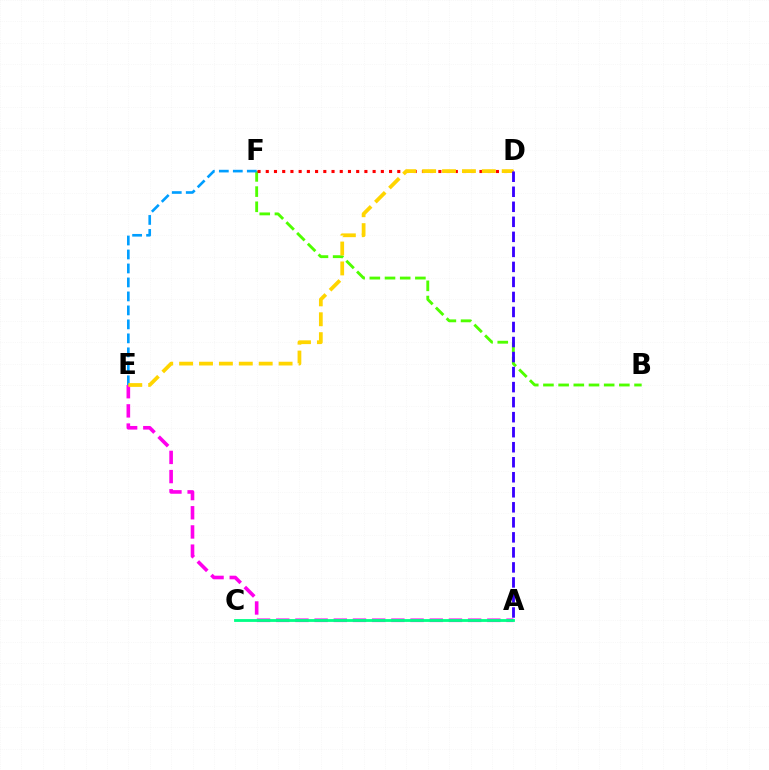{('A', 'E'): [{'color': '#ff00ed', 'line_style': 'dashed', 'thickness': 2.61}], ('B', 'F'): [{'color': '#4fff00', 'line_style': 'dashed', 'thickness': 2.06}], ('E', 'F'): [{'color': '#009eff', 'line_style': 'dashed', 'thickness': 1.9}], ('D', 'F'): [{'color': '#ff0000', 'line_style': 'dotted', 'thickness': 2.23}], ('D', 'E'): [{'color': '#ffd500', 'line_style': 'dashed', 'thickness': 2.7}], ('A', 'D'): [{'color': '#3700ff', 'line_style': 'dashed', 'thickness': 2.04}], ('A', 'C'): [{'color': '#00ff86', 'line_style': 'solid', 'thickness': 2.03}]}